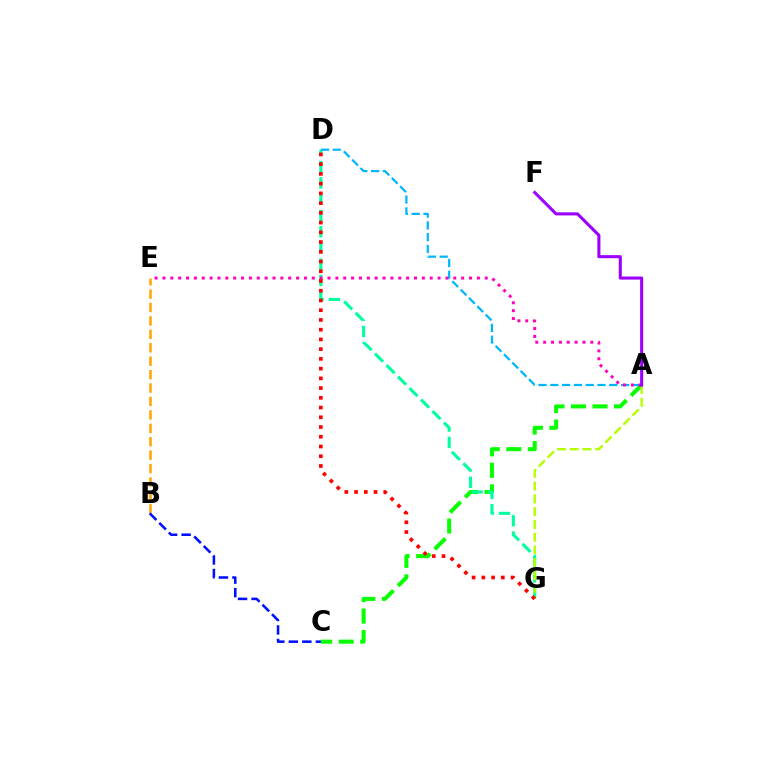{('A', 'C'): [{'color': '#08ff00', 'line_style': 'dashed', 'thickness': 2.92}], ('D', 'G'): [{'color': '#00ff9d', 'line_style': 'dashed', 'thickness': 2.21}, {'color': '#ff0000', 'line_style': 'dotted', 'thickness': 2.65}], ('B', 'E'): [{'color': '#ffa500', 'line_style': 'dashed', 'thickness': 1.82}], ('A', 'G'): [{'color': '#b3ff00', 'line_style': 'dashed', 'thickness': 1.73}], ('A', 'D'): [{'color': '#00b5ff', 'line_style': 'dashed', 'thickness': 1.6}], ('A', 'E'): [{'color': '#ff00bd', 'line_style': 'dotted', 'thickness': 2.14}], ('B', 'C'): [{'color': '#0010ff', 'line_style': 'dashed', 'thickness': 1.84}], ('A', 'F'): [{'color': '#9b00ff', 'line_style': 'solid', 'thickness': 2.21}]}